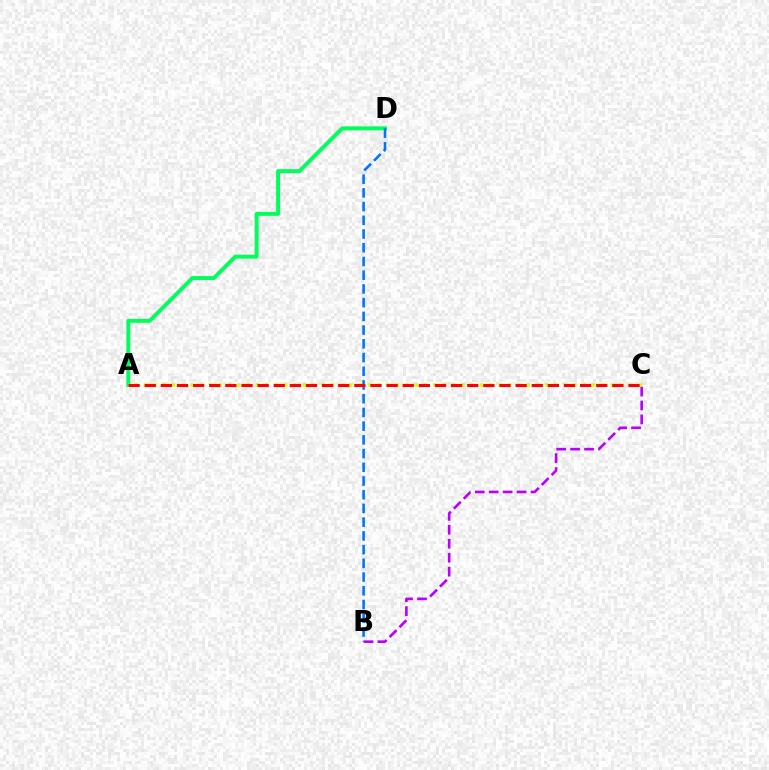{('B', 'C'): [{'color': '#b900ff', 'line_style': 'dashed', 'thickness': 1.9}], ('A', 'D'): [{'color': '#00ff5c', 'line_style': 'solid', 'thickness': 2.83}], ('A', 'C'): [{'color': '#d1ff00', 'line_style': 'dotted', 'thickness': 2.54}, {'color': '#ff0000', 'line_style': 'dashed', 'thickness': 2.19}], ('B', 'D'): [{'color': '#0074ff', 'line_style': 'dashed', 'thickness': 1.86}]}